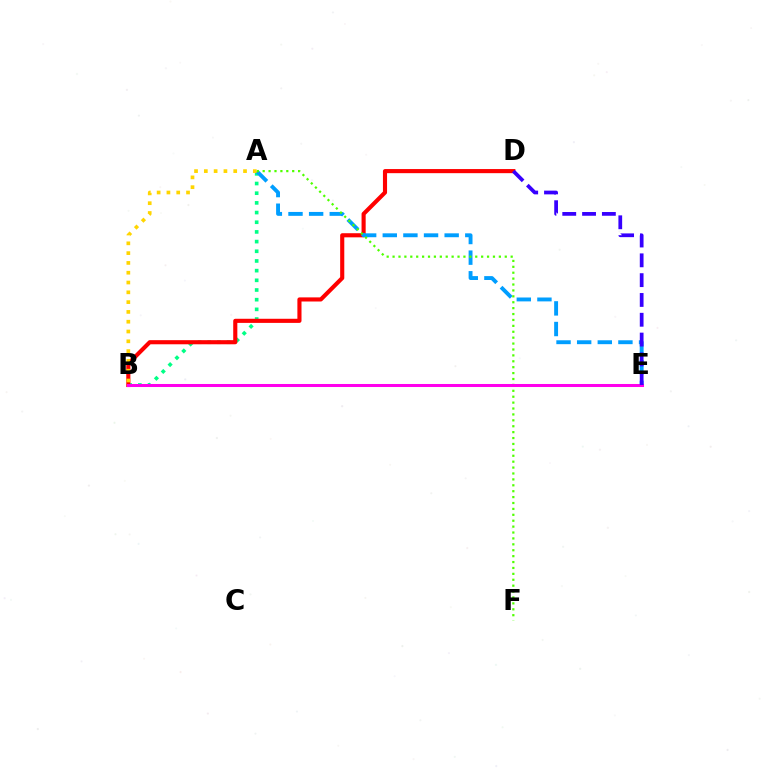{('A', 'B'): [{'color': '#00ff86', 'line_style': 'dotted', 'thickness': 2.63}, {'color': '#ffd500', 'line_style': 'dotted', 'thickness': 2.66}], ('B', 'D'): [{'color': '#ff0000', 'line_style': 'solid', 'thickness': 2.96}], ('A', 'E'): [{'color': '#009eff', 'line_style': 'dashed', 'thickness': 2.8}], ('A', 'F'): [{'color': '#4fff00', 'line_style': 'dotted', 'thickness': 1.6}], ('B', 'E'): [{'color': '#ff00ed', 'line_style': 'solid', 'thickness': 2.18}], ('D', 'E'): [{'color': '#3700ff', 'line_style': 'dashed', 'thickness': 2.69}]}